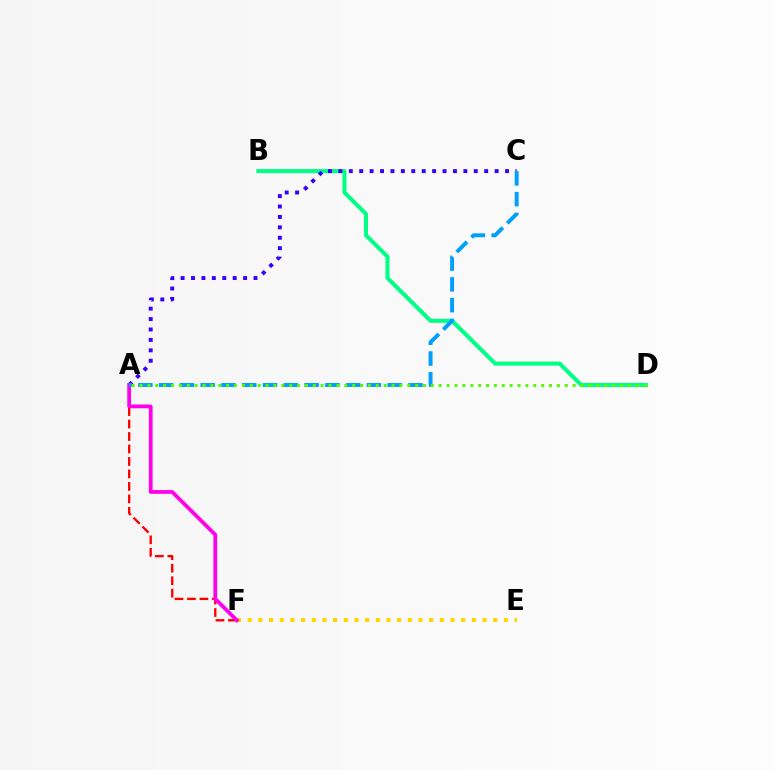{('A', 'F'): [{'color': '#ff0000', 'line_style': 'dashed', 'thickness': 1.69}, {'color': '#ff00ed', 'line_style': 'solid', 'thickness': 2.71}], ('B', 'D'): [{'color': '#00ff86', 'line_style': 'solid', 'thickness': 2.91}], ('A', 'C'): [{'color': '#3700ff', 'line_style': 'dotted', 'thickness': 2.83}, {'color': '#009eff', 'line_style': 'dashed', 'thickness': 2.82}], ('E', 'F'): [{'color': '#ffd500', 'line_style': 'dotted', 'thickness': 2.9}], ('A', 'D'): [{'color': '#4fff00', 'line_style': 'dotted', 'thickness': 2.14}]}